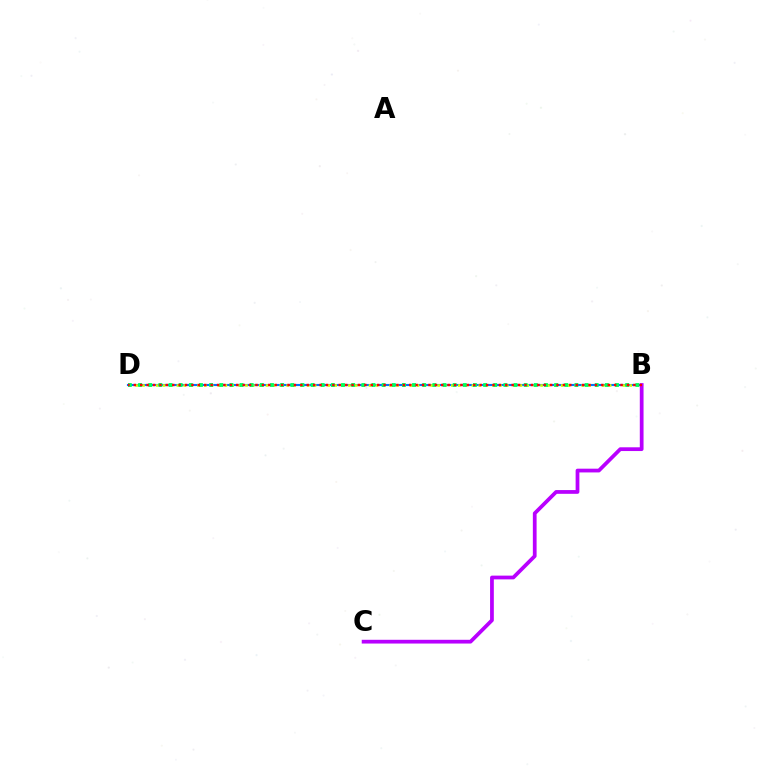{('B', 'D'): [{'color': '#0074ff', 'line_style': 'solid', 'thickness': 1.54}, {'color': '#d1ff00', 'line_style': 'dotted', 'thickness': 1.86}, {'color': '#00ff5c', 'line_style': 'dotted', 'thickness': 2.76}, {'color': '#ff0000', 'line_style': 'dotted', 'thickness': 1.74}], ('B', 'C'): [{'color': '#b900ff', 'line_style': 'solid', 'thickness': 2.7}]}